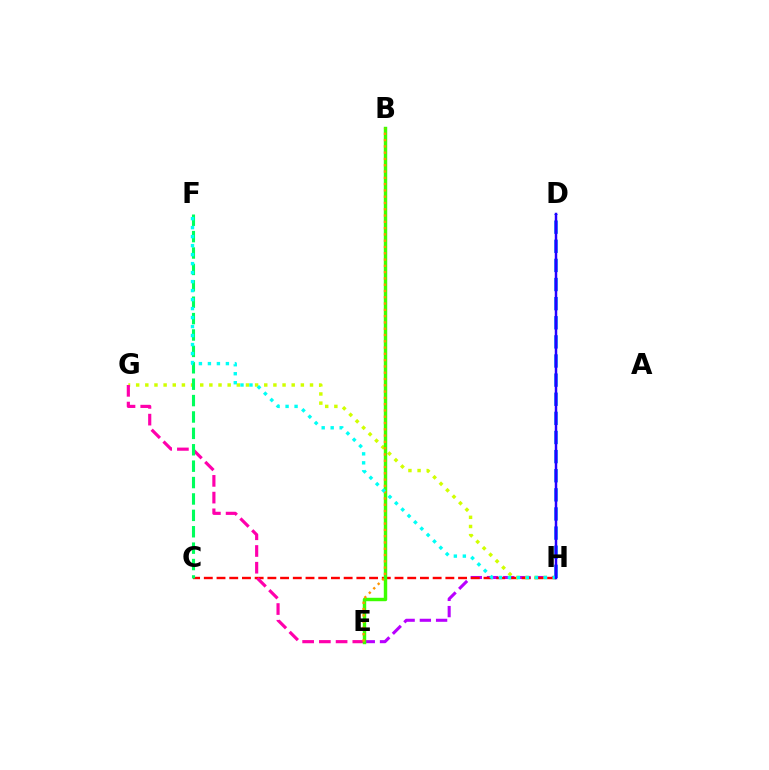{('E', 'H'): [{'color': '#b900ff', 'line_style': 'dashed', 'thickness': 2.21}], ('C', 'H'): [{'color': '#ff0000', 'line_style': 'dashed', 'thickness': 1.73}], ('G', 'H'): [{'color': '#d1ff00', 'line_style': 'dotted', 'thickness': 2.49}], ('E', 'G'): [{'color': '#ff00ac', 'line_style': 'dashed', 'thickness': 2.27}], ('B', 'E'): [{'color': '#3dff00', 'line_style': 'solid', 'thickness': 2.47}, {'color': '#ff9400', 'line_style': 'dotted', 'thickness': 1.71}], ('D', 'H'): [{'color': '#0074ff', 'line_style': 'dashed', 'thickness': 2.6}, {'color': '#2500ff', 'line_style': 'solid', 'thickness': 1.79}], ('C', 'F'): [{'color': '#00ff5c', 'line_style': 'dashed', 'thickness': 2.23}], ('F', 'H'): [{'color': '#00fff6', 'line_style': 'dotted', 'thickness': 2.44}]}